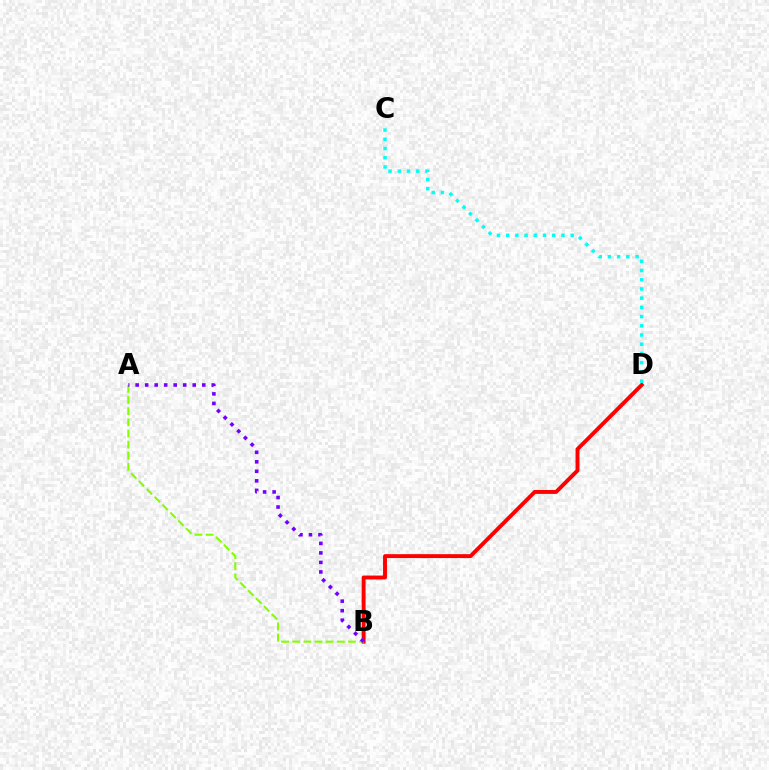{('B', 'D'): [{'color': '#ff0000', 'line_style': 'solid', 'thickness': 2.82}], ('C', 'D'): [{'color': '#00fff6', 'line_style': 'dotted', 'thickness': 2.5}], ('A', 'B'): [{'color': '#84ff00', 'line_style': 'dashed', 'thickness': 1.51}, {'color': '#7200ff', 'line_style': 'dotted', 'thickness': 2.59}]}